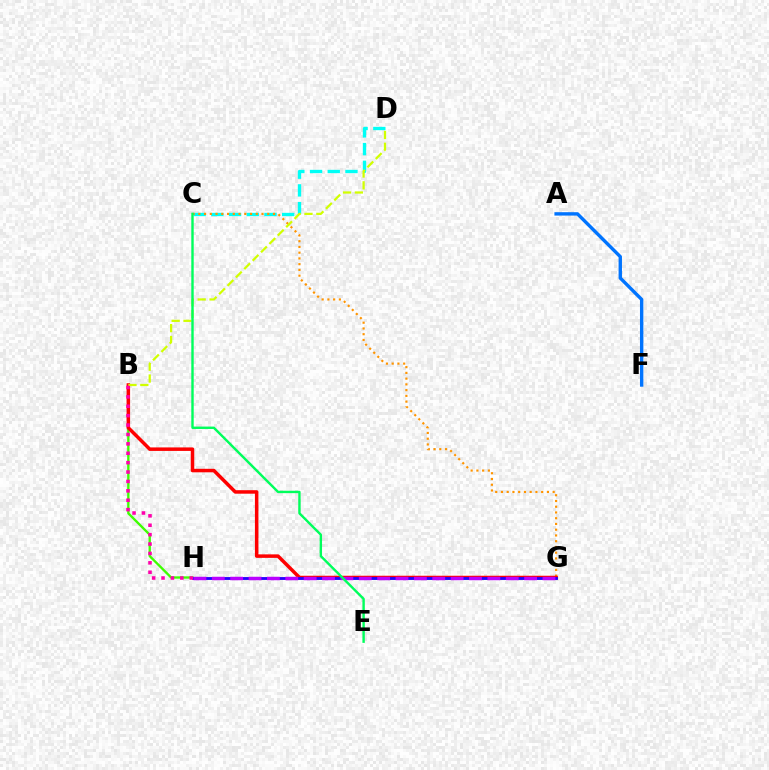{('C', 'D'): [{'color': '#00fff6', 'line_style': 'dashed', 'thickness': 2.41}], ('C', 'G'): [{'color': '#ff9400', 'line_style': 'dotted', 'thickness': 1.56}], ('B', 'H'): [{'color': '#3dff00', 'line_style': 'solid', 'thickness': 1.68}, {'color': '#ff00ac', 'line_style': 'dotted', 'thickness': 2.55}], ('B', 'G'): [{'color': '#ff0000', 'line_style': 'solid', 'thickness': 2.52}], ('A', 'F'): [{'color': '#0074ff', 'line_style': 'solid', 'thickness': 2.44}], ('G', 'H'): [{'color': '#2500ff', 'line_style': 'solid', 'thickness': 2.06}, {'color': '#b900ff', 'line_style': 'dashed', 'thickness': 2.5}], ('B', 'D'): [{'color': '#d1ff00', 'line_style': 'dashed', 'thickness': 1.61}], ('C', 'E'): [{'color': '#00ff5c', 'line_style': 'solid', 'thickness': 1.73}]}